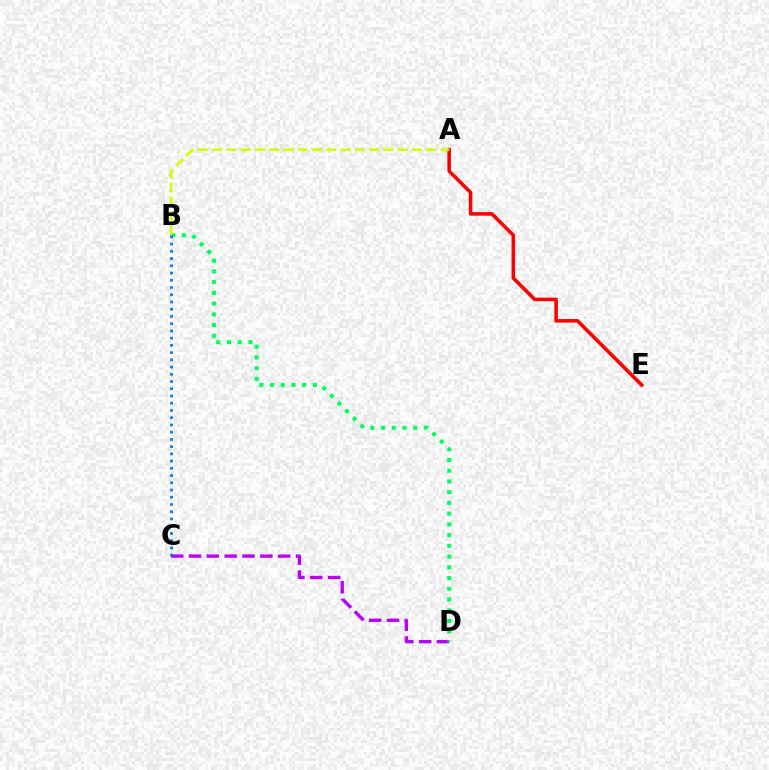{('C', 'D'): [{'color': '#b900ff', 'line_style': 'dashed', 'thickness': 2.42}], ('A', 'E'): [{'color': '#ff0000', 'line_style': 'solid', 'thickness': 2.57}], ('B', 'D'): [{'color': '#00ff5c', 'line_style': 'dotted', 'thickness': 2.92}], ('A', 'B'): [{'color': '#d1ff00', 'line_style': 'dashed', 'thickness': 1.94}], ('B', 'C'): [{'color': '#0074ff', 'line_style': 'dotted', 'thickness': 1.97}]}